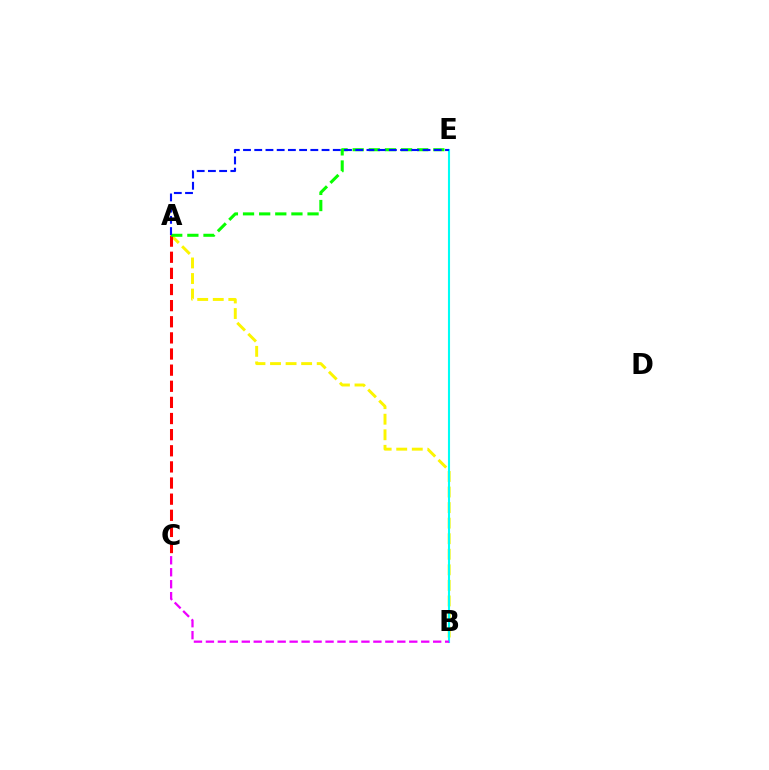{('A', 'B'): [{'color': '#fcf500', 'line_style': 'dashed', 'thickness': 2.11}], ('B', 'E'): [{'color': '#00fff6', 'line_style': 'solid', 'thickness': 1.51}], ('A', 'C'): [{'color': '#ff0000', 'line_style': 'dashed', 'thickness': 2.19}], ('B', 'C'): [{'color': '#ee00ff', 'line_style': 'dashed', 'thickness': 1.62}], ('A', 'E'): [{'color': '#08ff00', 'line_style': 'dashed', 'thickness': 2.19}, {'color': '#0010ff', 'line_style': 'dashed', 'thickness': 1.52}]}